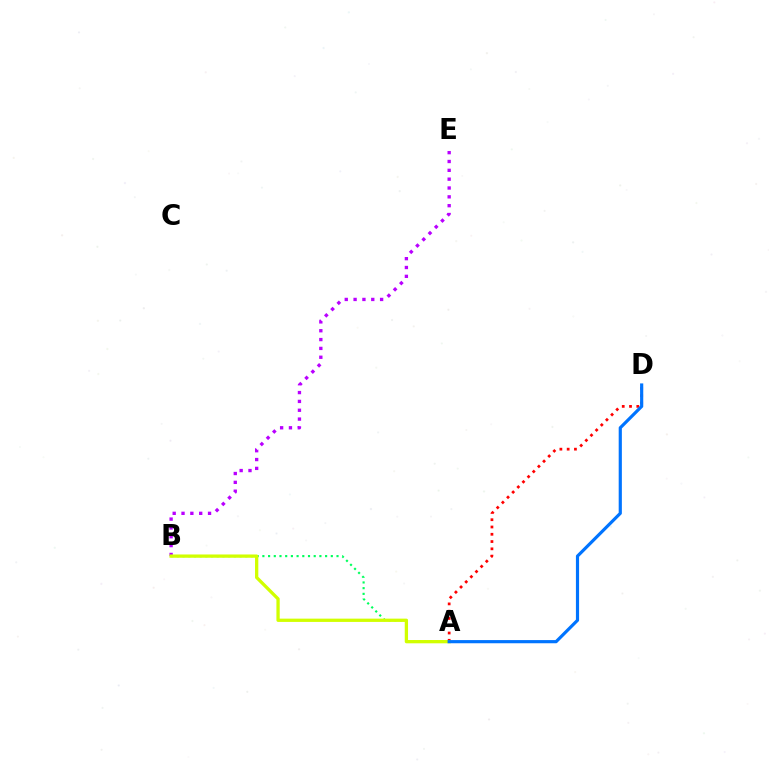{('B', 'E'): [{'color': '#b900ff', 'line_style': 'dotted', 'thickness': 2.4}], ('A', 'B'): [{'color': '#00ff5c', 'line_style': 'dotted', 'thickness': 1.55}, {'color': '#d1ff00', 'line_style': 'solid', 'thickness': 2.37}], ('A', 'D'): [{'color': '#ff0000', 'line_style': 'dotted', 'thickness': 1.98}, {'color': '#0074ff', 'line_style': 'solid', 'thickness': 2.28}]}